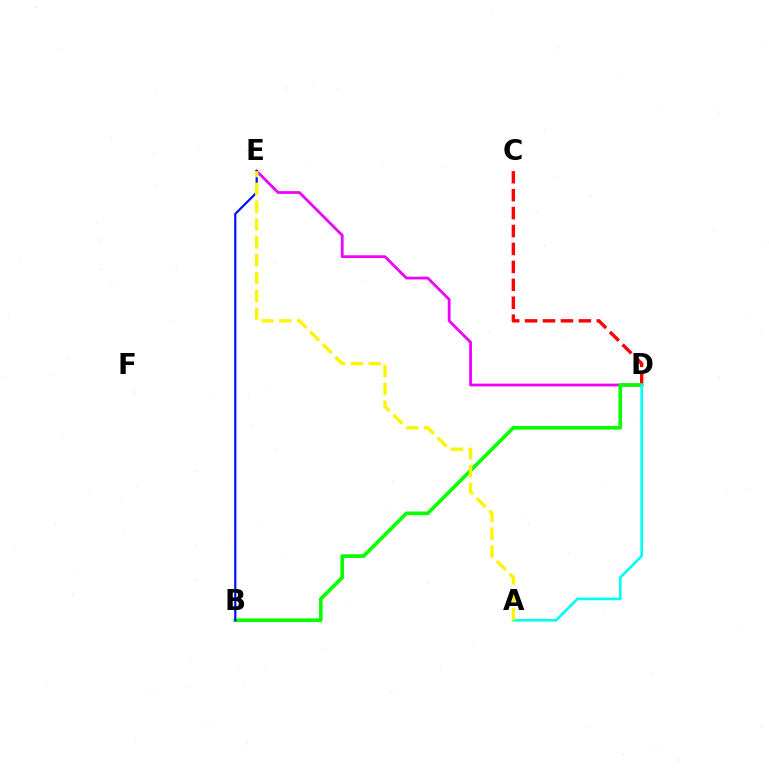{('C', 'D'): [{'color': '#ff0000', 'line_style': 'dashed', 'thickness': 2.44}], ('D', 'E'): [{'color': '#ee00ff', 'line_style': 'solid', 'thickness': 2.0}], ('B', 'D'): [{'color': '#08ff00', 'line_style': 'solid', 'thickness': 2.62}], ('B', 'E'): [{'color': '#0010ff', 'line_style': 'solid', 'thickness': 1.59}], ('A', 'D'): [{'color': '#00fff6', 'line_style': 'solid', 'thickness': 1.9}], ('A', 'E'): [{'color': '#fcf500', 'line_style': 'dashed', 'thickness': 2.42}]}